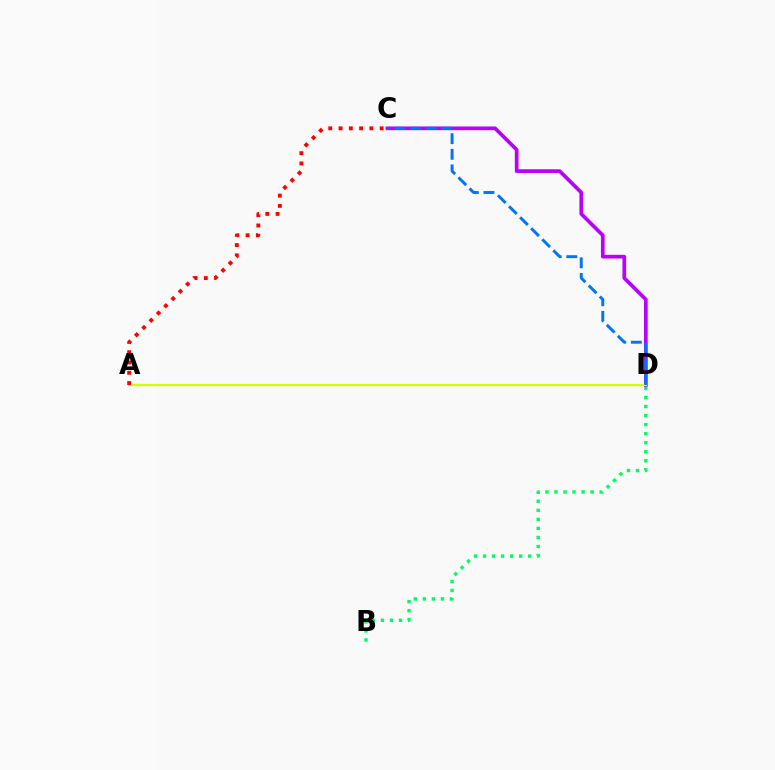{('B', 'D'): [{'color': '#00ff5c', 'line_style': 'dotted', 'thickness': 2.46}], ('C', 'D'): [{'color': '#b900ff', 'line_style': 'solid', 'thickness': 2.66}, {'color': '#0074ff', 'line_style': 'dashed', 'thickness': 2.12}], ('A', 'D'): [{'color': '#d1ff00', 'line_style': 'solid', 'thickness': 1.58}], ('A', 'C'): [{'color': '#ff0000', 'line_style': 'dotted', 'thickness': 2.79}]}